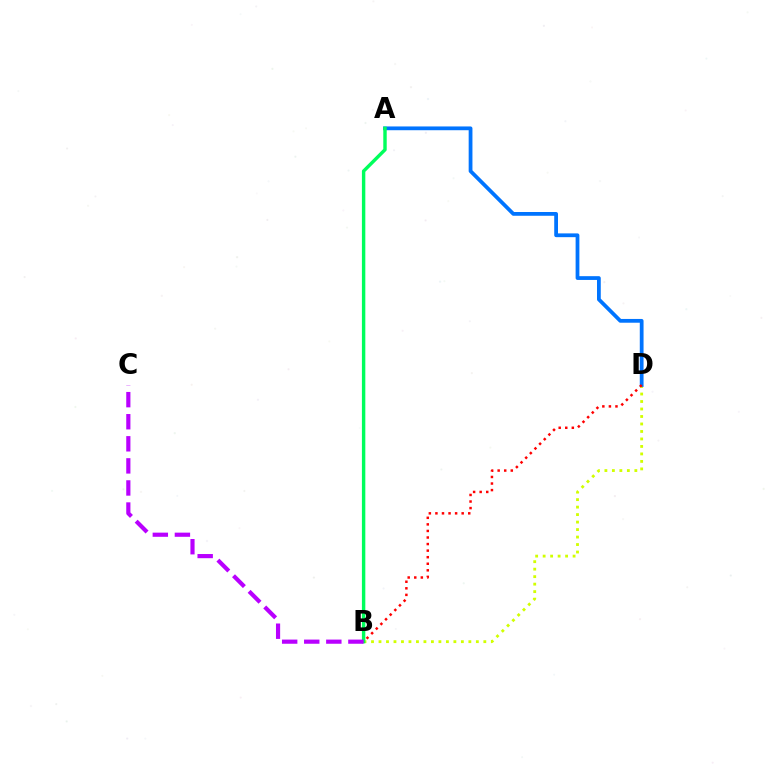{('B', 'D'): [{'color': '#d1ff00', 'line_style': 'dotted', 'thickness': 2.03}, {'color': '#ff0000', 'line_style': 'dotted', 'thickness': 1.78}], ('A', 'D'): [{'color': '#0074ff', 'line_style': 'solid', 'thickness': 2.72}], ('A', 'B'): [{'color': '#00ff5c', 'line_style': 'solid', 'thickness': 2.46}], ('B', 'C'): [{'color': '#b900ff', 'line_style': 'dashed', 'thickness': 3.0}]}